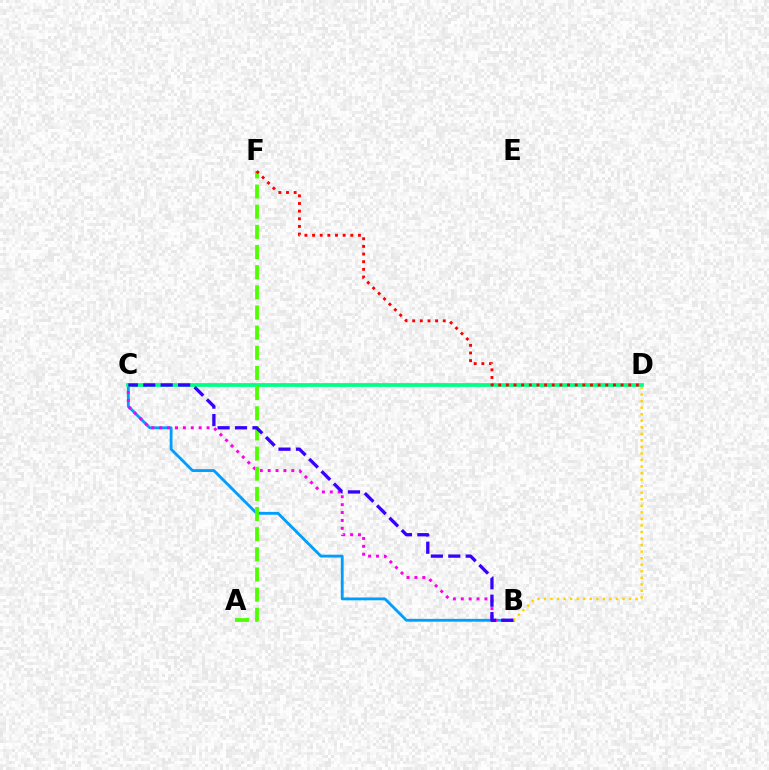{('B', 'C'): [{'color': '#009eff', 'line_style': 'solid', 'thickness': 2.04}, {'color': '#ff00ed', 'line_style': 'dotted', 'thickness': 2.14}, {'color': '#3700ff', 'line_style': 'dashed', 'thickness': 2.37}], ('B', 'D'): [{'color': '#ffd500', 'line_style': 'dotted', 'thickness': 1.78}], ('C', 'D'): [{'color': '#00ff86', 'line_style': 'solid', 'thickness': 2.7}], ('A', 'F'): [{'color': '#4fff00', 'line_style': 'dashed', 'thickness': 2.74}], ('D', 'F'): [{'color': '#ff0000', 'line_style': 'dotted', 'thickness': 2.08}]}